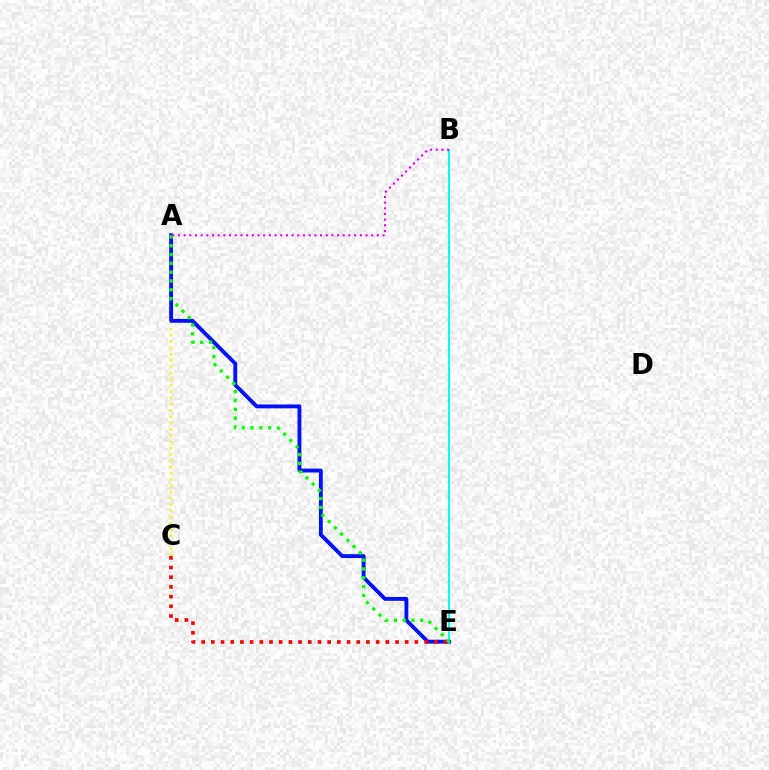{('A', 'C'): [{'color': '#fcf500', 'line_style': 'dotted', 'thickness': 1.71}], ('A', 'E'): [{'color': '#0010ff', 'line_style': 'solid', 'thickness': 2.78}, {'color': '#08ff00', 'line_style': 'dotted', 'thickness': 2.39}], ('C', 'E'): [{'color': '#ff0000', 'line_style': 'dotted', 'thickness': 2.63}], ('B', 'E'): [{'color': '#00fff6', 'line_style': 'solid', 'thickness': 1.51}], ('A', 'B'): [{'color': '#ee00ff', 'line_style': 'dotted', 'thickness': 1.54}]}